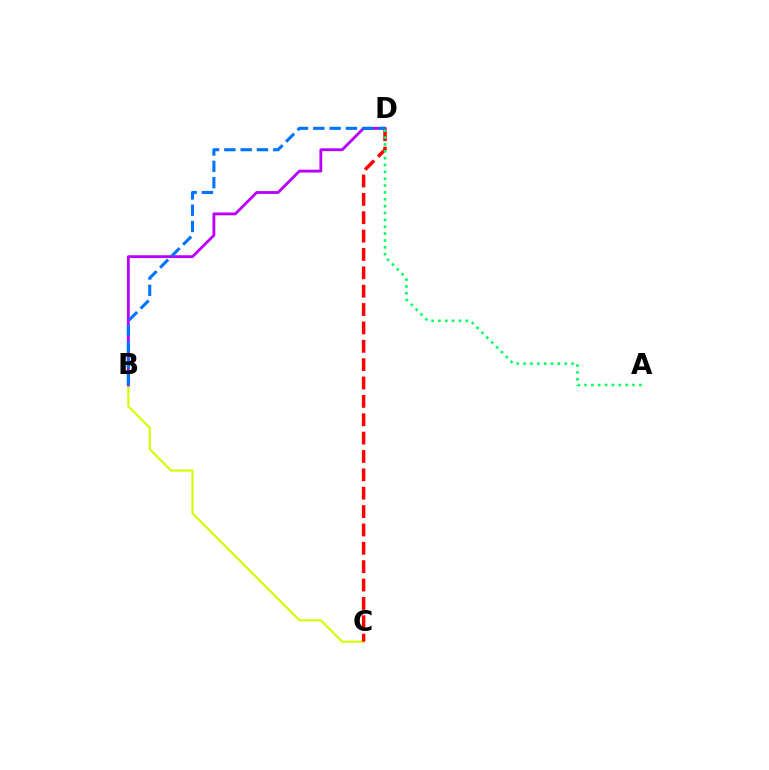{('B', 'C'): [{'color': '#d1ff00', 'line_style': 'solid', 'thickness': 1.54}], ('C', 'D'): [{'color': '#ff0000', 'line_style': 'dashed', 'thickness': 2.5}], ('B', 'D'): [{'color': '#b900ff', 'line_style': 'solid', 'thickness': 2.04}, {'color': '#0074ff', 'line_style': 'dashed', 'thickness': 2.22}], ('A', 'D'): [{'color': '#00ff5c', 'line_style': 'dotted', 'thickness': 1.86}]}